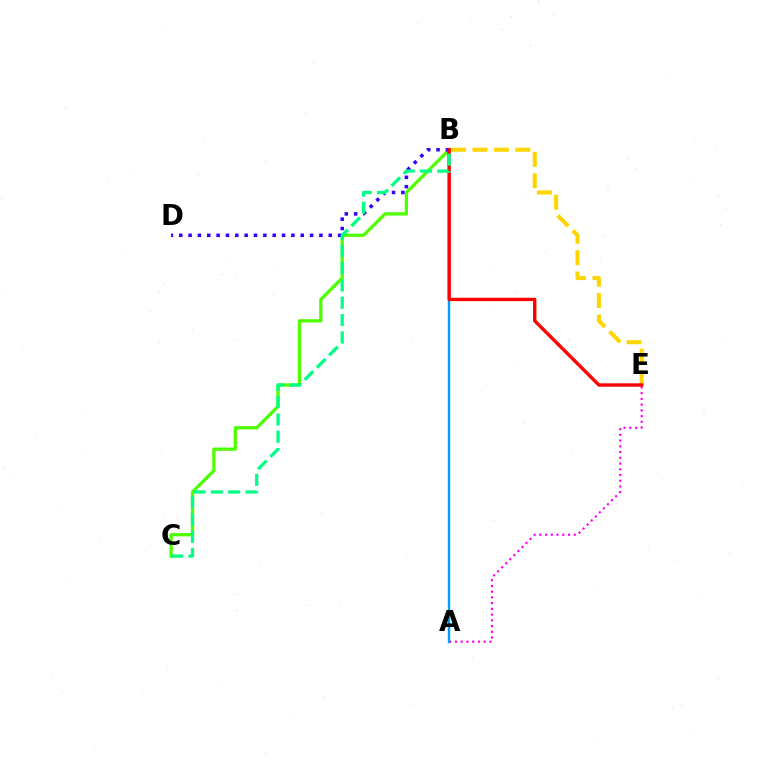{('A', 'E'): [{'color': '#ff00ed', 'line_style': 'dotted', 'thickness': 1.56}], ('B', 'C'): [{'color': '#4fff00', 'line_style': 'solid', 'thickness': 2.36}, {'color': '#00ff86', 'line_style': 'dashed', 'thickness': 2.35}], ('A', 'B'): [{'color': '#009eff', 'line_style': 'solid', 'thickness': 1.72}], ('B', 'D'): [{'color': '#3700ff', 'line_style': 'dotted', 'thickness': 2.54}], ('B', 'E'): [{'color': '#ffd500', 'line_style': 'dashed', 'thickness': 2.91}, {'color': '#ff0000', 'line_style': 'solid', 'thickness': 2.43}]}